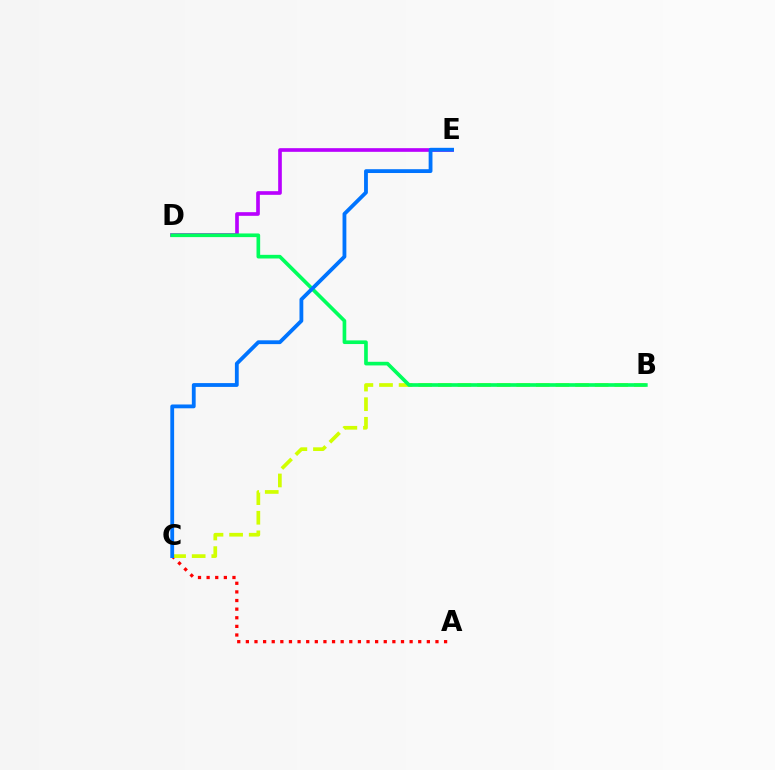{('A', 'C'): [{'color': '#ff0000', 'line_style': 'dotted', 'thickness': 2.34}], ('B', 'C'): [{'color': '#d1ff00', 'line_style': 'dashed', 'thickness': 2.66}], ('D', 'E'): [{'color': '#b900ff', 'line_style': 'solid', 'thickness': 2.63}], ('B', 'D'): [{'color': '#00ff5c', 'line_style': 'solid', 'thickness': 2.63}], ('C', 'E'): [{'color': '#0074ff', 'line_style': 'solid', 'thickness': 2.74}]}